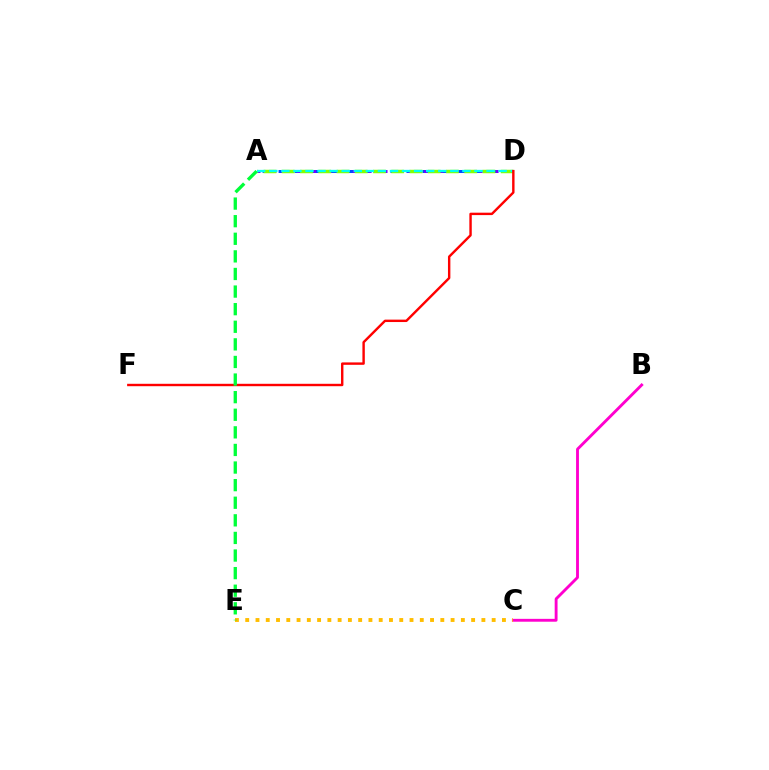{('A', 'D'): [{'color': '#004bff', 'line_style': 'dashed', 'thickness': 2.17}, {'color': '#7200ff', 'line_style': 'dotted', 'thickness': 2.16}, {'color': '#84ff00', 'line_style': 'dashed', 'thickness': 2.48}, {'color': '#00fff6', 'line_style': 'dashed', 'thickness': 1.64}], ('B', 'C'): [{'color': '#ff00cf', 'line_style': 'solid', 'thickness': 2.06}], ('C', 'E'): [{'color': '#ffbd00', 'line_style': 'dotted', 'thickness': 2.79}], ('D', 'F'): [{'color': '#ff0000', 'line_style': 'solid', 'thickness': 1.73}], ('A', 'E'): [{'color': '#00ff39', 'line_style': 'dashed', 'thickness': 2.39}]}